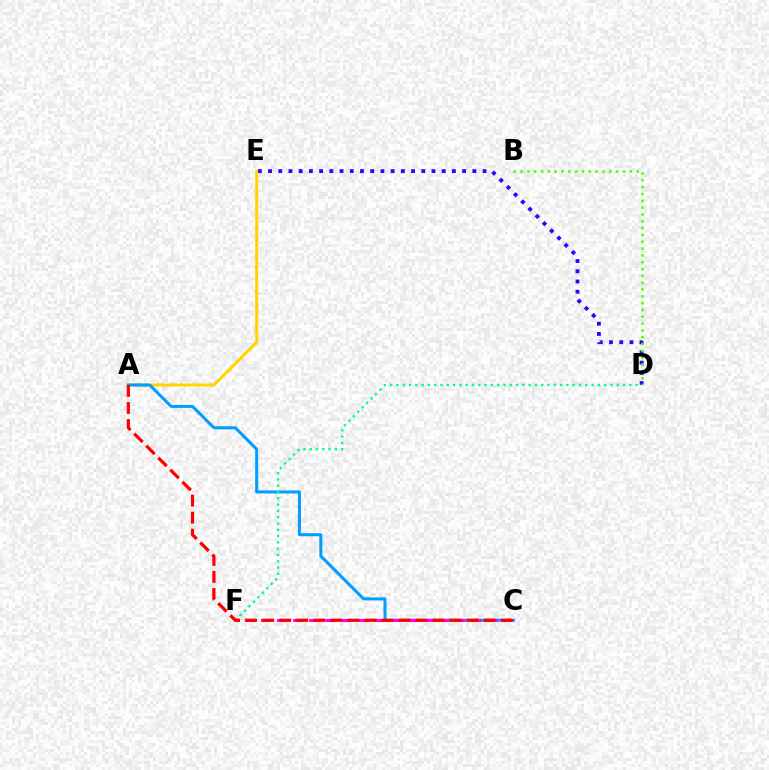{('D', 'E'): [{'color': '#3700ff', 'line_style': 'dotted', 'thickness': 2.78}], ('B', 'D'): [{'color': '#4fff00', 'line_style': 'dotted', 'thickness': 1.85}], ('A', 'E'): [{'color': '#ffd500', 'line_style': 'solid', 'thickness': 2.12}], ('A', 'C'): [{'color': '#009eff', 'line_style': 'solid', 'thickness': 2.18}, {'color': '#ff0000', 'line_style': 'dashed', 'thickness': 2.31}], ('C', 'F'): [{'color': '#ff00ed', 'line_style': 'dashed', 'thickness': 2.19}], ('D', 'F'): [{'color': '#00ff86', 'line_style': 'dotted', 'thickness': 1.71}]}